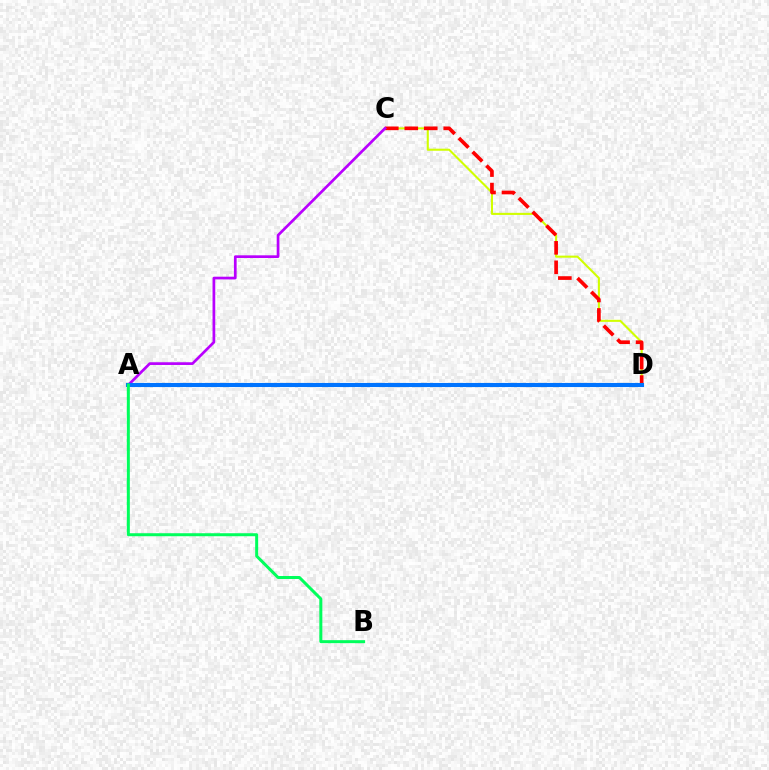{('C', 'D'): [{'color': '#d1ff00', 'line_style': 'solid', 'thickness': 1.5}, {'color': '#ff0000', 'line_style': 'dashed', 'thickness': 2.65}], ('A', 'C'): [{'color': '#b900ff', 'line_style': 'solid', 'thickness': 1.95}], ('A', 'D'): [{'color': '#0074ff', 'line_style': 'solid', 'thickness': 2.95}], ('A', 'B'): [{'color': '#00ff5c', 'line_style': 'solid', 'thickness': 2.16}]}